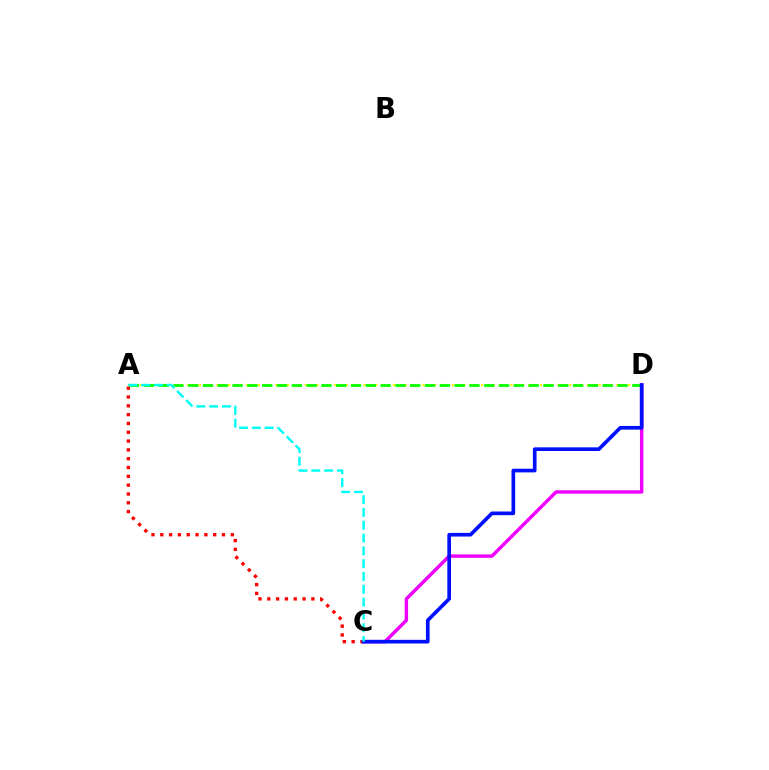{('A', 'D'): [{'color': '#fcf500', 'line_style': 'dotted', 'thickness': 1.6}, {'color': '#08ff00', 'line_style': 'dashed', 'thickness': 2.01}], ('A', 'C'): [{'color': '#ff0000', 'line_style': 'dotted', 'thickness': 2.39}, {'color': '#00fff6', 'line_style': 'dashed', 'thickness': 1.74}], ('C', 'D'): [{'color': '#ee00ff', 'line_style': 'solid', 'thickness': 2.46}, {'color': '#0010ff', 'line_style': 'solid', 'thickness': 2.64}]}